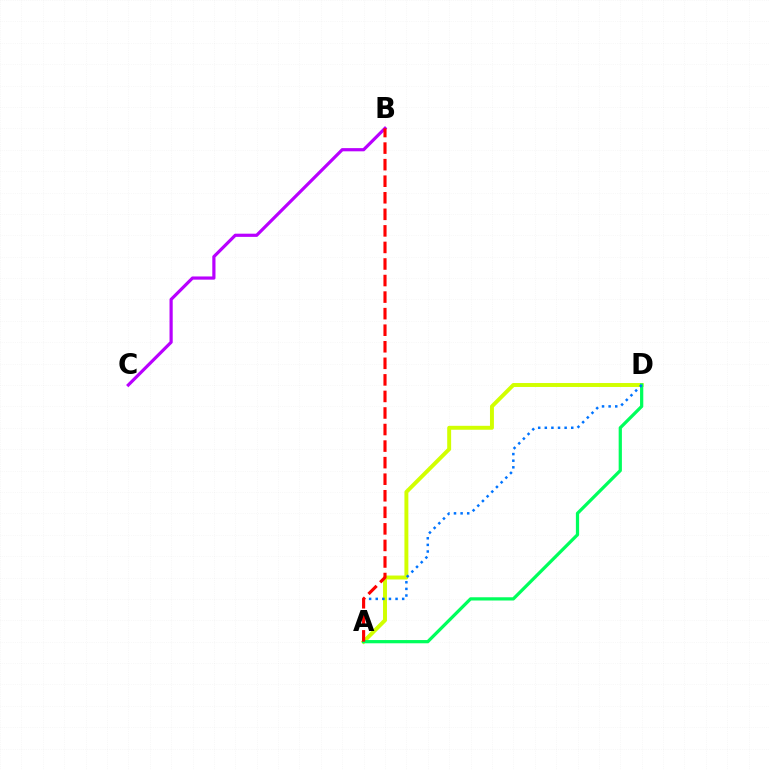{('A', 'D'): [{'color': '#d1ff00', 'line_style': 'solid', 'thickness': 2.83}, {'color': '#00ff5c', 'line_style': 'solid', 'thickness': 2.33}, {'color': '#0074ff', 'line_style': 'dotted', 'thickness': 1.8}], ('B', 'C'): [{'color': '#b900ff', 'line_style': 'solid', 'thickness': 2.3}], ('A', 'B'): [{'color': '#ff0000', 'line_style': 'dashed', 'thickness': 2.25}]}